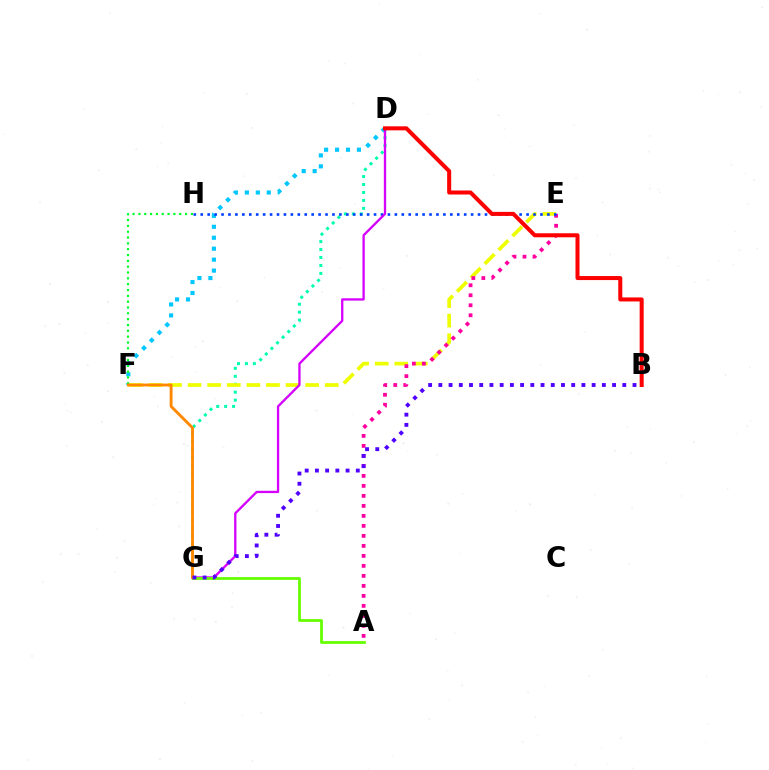{('D', 'F'): [{'color': '#00c7ff', 'line_style': 'dotted', 'thickness': 2.97}], ('F', 'H'): [{'color': '#00ff27', 'line_style': 'dotted', 'thickness': 1.58}], ('D', 'G'): [{'color': '#00ffaf', 'line_style': 'dotted', 'thickness': 2.16}, {'color': '#d600ff', 'line_style': 'solid', 'thickness': 1.67}], ('E', 'F'): [{'color': '#eeff00', 'line_style': 'dashed', 'thickness': 2.66}], ('A', 'E'): [{'color': '#ff00a0', 'line_style': 'dotted', 'thickness': 2.72}], ('E', 'H'): [{'color': '#003fff', 'line_style': 'dotted', 'thickness': 1.88}], ('A', 'G'): [{'color': '#66ff00', 'line_style': 'solid', 'thickness': 2.01}], ('F', 'G'): [{'color': '#ff8800', 'line_style': 'solid', 'thickness': 2.06}], ('B', 'G'): [{'color': '#4f00ff', 'line_style': 'dotted', 'thickness': 2.78}], ('B', 'D'): [{'color': '#ff0000', 'line_style': 'solid', 'thickness': 2.9}]}